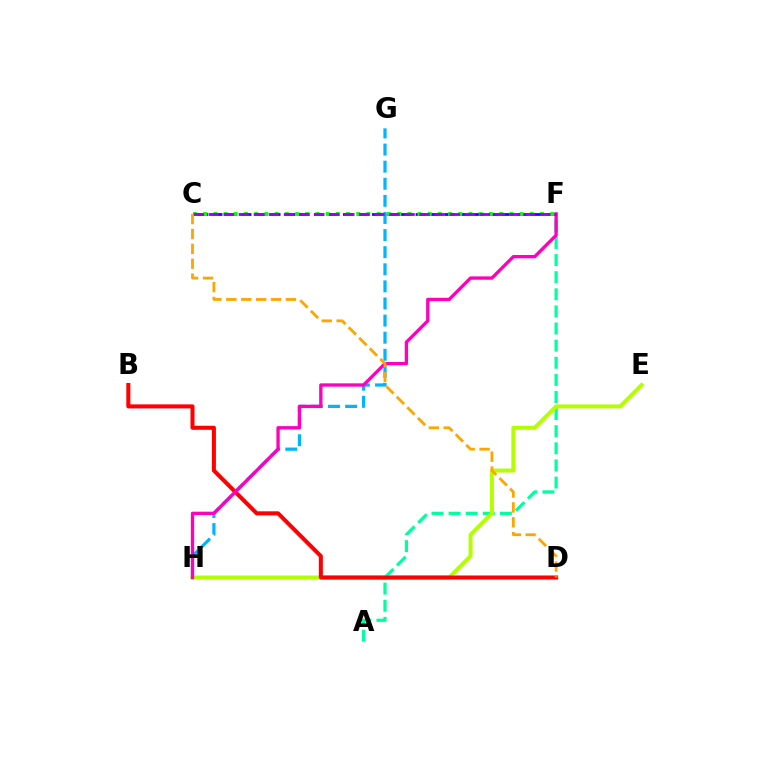{('C', 'F'): [{'color': '#0010ff', 'line_style': 'dashed', 'thickness': 1.97}, {'color': '#08ff00', 'line_style': 'dotted', 'thickness': 2.77}, {'color': '#9b00ff', 'line_style': 'dashed', 'thickness': 2.05}], ('A', 'F'): [{'color': '#00ff9d', 'line_style': 'dashed', 'thickness': 2.32}], ('G', 'H'): [{'color': '#00b5ff', 'line_style': 'dashed', 'thickness': 2.32}], ('E', 'H'): [{'color': '#b3ff00', 'line_style': 'solid', 'thickness': 2.86}], ('B', 'D'): [{'color': '#ff0000', 'line_style': 'solid', 'thickness': 2.91}], ('F', 'H'): [{'color': '#ff00bd', 'line_style': 'solid', 'thickness': 2.4}], ('C', 'D'): [{'color': '#ffa500', 'line_style': 'dashed', 'thickness': 2.02}]}